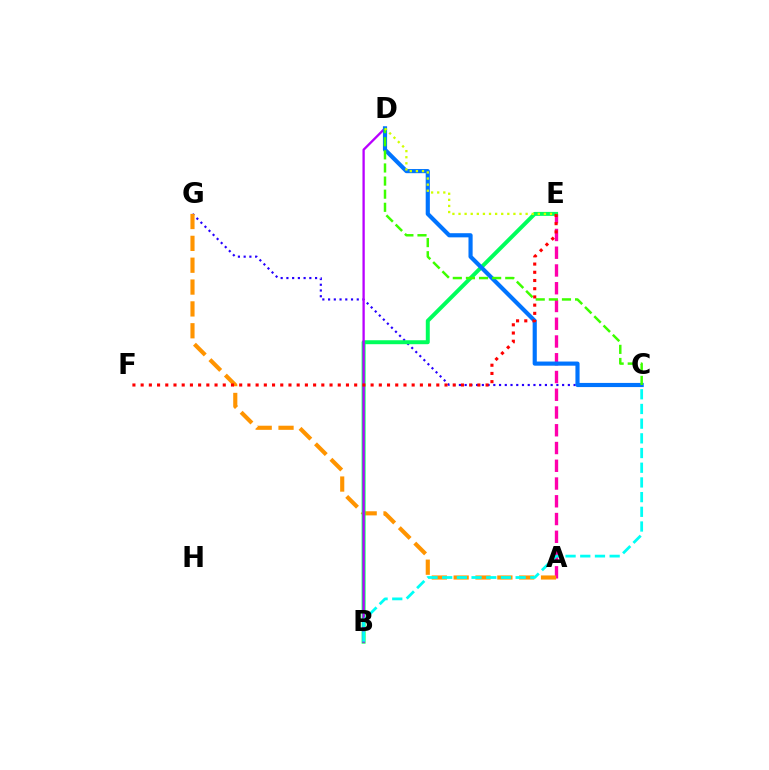{('C', 'G'): [{'color': '#2500ff', 'line_style': 'dotted', 'thickness': 1.56}], ('A', 'E'): [{'color': '#ff00ac', 'line_style': 'dashed', 'thickness': 2.41}], ('A', 'G'): [{'color': '#ff9400', 'line_style': 'dashed', 'thickness': 2.97}], ('B', 'E'): [{'color': '#00ff5c', 'line_style': 'solid', 'thickness': 2.85}], ('B', 'D'): [{'color': '#b900ff', 'line_style': 'solid', 'thickness': 1.67}], ('B', 'C'): [{'color': '#00fff6', 'line_style': 'dashed', 'thickness': 2.0}], ('C', 'D'): [{'color': '#0074ff', 'line_style': 'solid', 'thickness': 2.99}, {'color': '#3dff00', 'line_style': 'dashed', 'thickness': 1.78}], ('E', 'F'): [{'color': '#ff0000', 'line_style': 'dotted', 'thickness': 2.23}], ('D', 'E'): [{'color': '#d1ff00', 'line_style': 'dotted', 'thickness': 1.66}]}